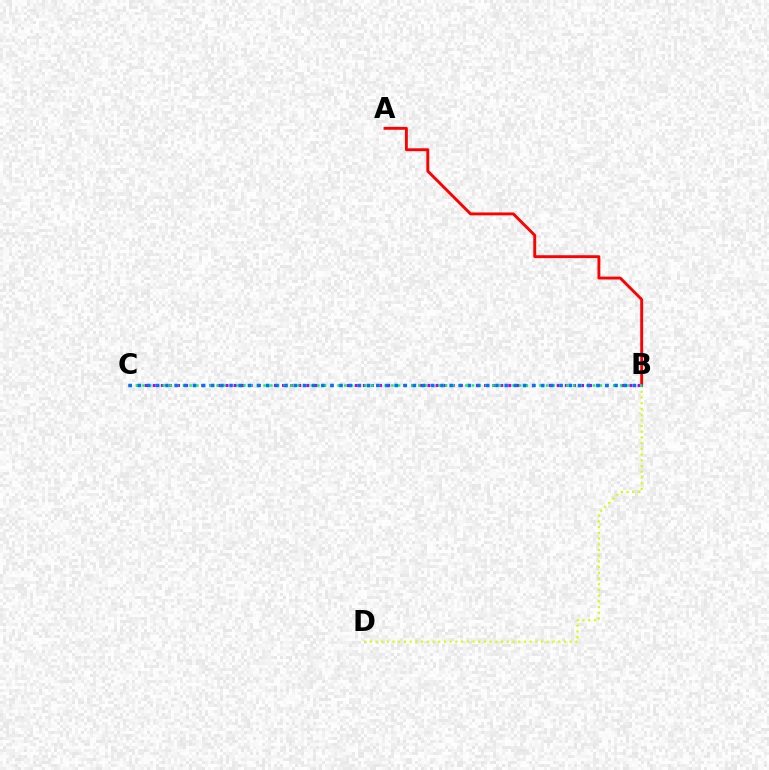{('B', 'C'): [{'color': '#b900ff', 'line_style': 'dotted', 'thickness': 2.2}, {'color': '#00ff5c', 'line_style': 'dotted', 'thickness': 1.83}, {'color': '#0074ff', 'line_style': 'dotted', 'thickness': 2.49}], ('B', 'D'): [{'color': '#d1ff00', 'line_style': 'dotted', 'thickness': 1.55}], ('A', 'B'): [{'color': '#ff0000', 'line_style': 'solid', 'thickness': 2.08}]}